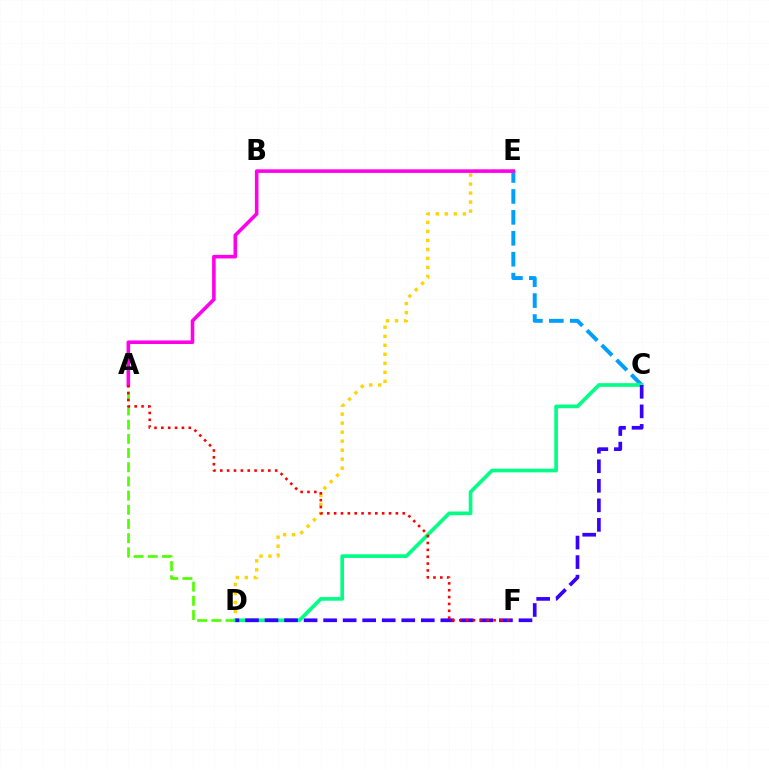{('C', 'E'): [{'color': '#009eff', 'line_style': 'dashed', 'thickness': 2.84}], ('D', 'E'): [{'color': '#ffd500', 'line_style': 'dotted', 'thickness': 2.45}], ('A', 'D'): [{'color': '#4fff00', 'line_style': 'dashed', 'thickness': 1.93}], ('C', 'D'): [{'color': '#00ff86', 'line_style': 'solid', 'thickness': 2.64}, {'color': '#3700ff', 'line_style': 'dashed', 'thickness': 2.65}], ('A', 'E'): [{'color': '#ff00ed', 'line_style': 'solid', 'thickness': 2.58}], ('A', 'F'): [{'color': '#ff0000', 'line_style': 'dotted', 'thickness': 1.86}]}